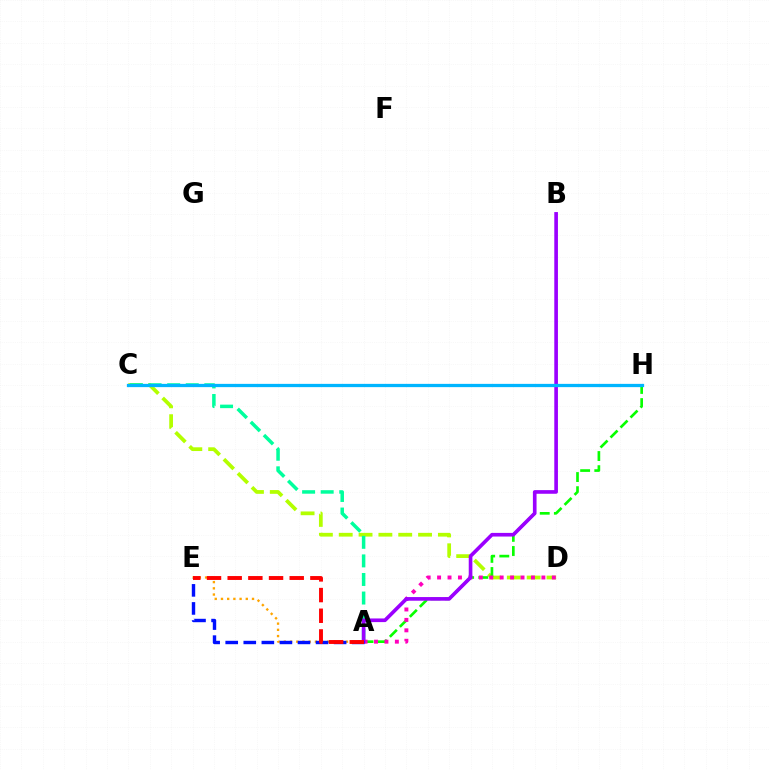{('C', 'D'): [{'color': '#b3ff00', 'line_style': 'dashed', 'thickness': 2.69}], ('A', 'C'): [{'color': '#00ff9d', 'line_style': 'dashed', 'thickness': 2.52}], ('A', 'H'): [{'color': '#08ff00', 'line_style': 'dashed', 'thickness': 1.92}], ('A', 'D'): [{'color': '#ff00bd', 'line_style': 'dotted', 'thickness': 2.83}], ('A', 'E'): [{'color': '#ffa500', 'line_style': 'dotted', 'thickness': 1.69}, {'color': '#0010ff', 'line_style': 'dashed', 'thickness': 2.45}, {'color': '#ff0000', 'line_style': 'dashed', 'thickness': 2.81}], ('A', 'B'): [{'color': '#9b00ff', 'line_style': 'solid', 'thickness': 2.63}], ('C', 'H'): [{'color': '#00b5ff', 'line_style': 'solid', 'thickness': 2.35}]}